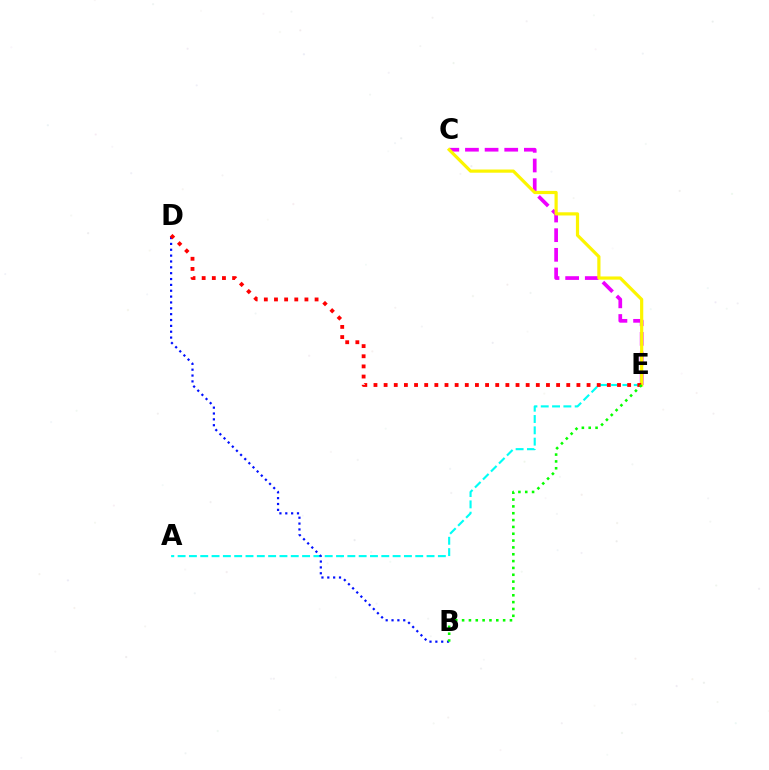{('A', 'E'): [{'color': '#00fff6', 'line_style': 'dashed', 'thickness': 1.54}], ('B', 'D'): [{'color': '#0010ff', 'line_style': 'dotted', 'thickness': 1.59}], ('C', 'E'): [{'color': '#ee00ff', 'line_style': 'dashed', 'thickness': 2.67}, {'color': '#fcf500', 'line_style': 'solid', 'thickness': 2.3}], ('D', 'E'): [{'color': '#ff0000', 'line_style': 'dotted', 'thickness': 2.76}], ('B', 'E'): [{'color': '#08ff00', 'line_style': 'dotted', 'thickness': 1.86}]}